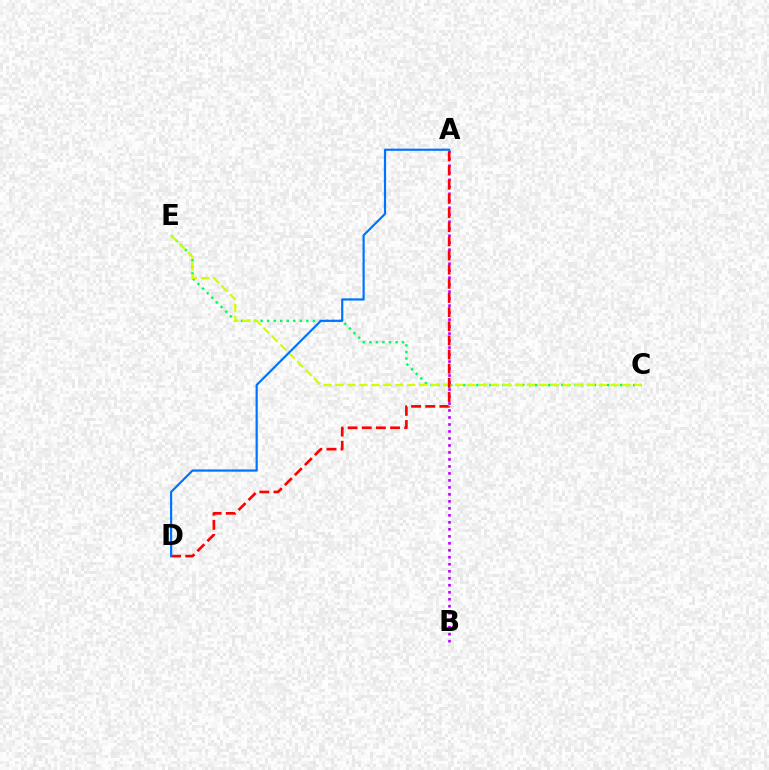{('C', 'E'): [{'color': '#00ff5c', 'line_style': 'dotted', 'thickness': 1.78}, {'color': '#d1ff00', 'line_style': 'dashed', 'thickness': 1.63}], ('A', 'B'): [{'color': '#b900ff', 'line_style': 'dotted', 'thickness': 1.9}], ('A', 'D'): [{'color': '#ff0000', 'line_style': 'dashed', 'thickness': 1.92}, {'color': '#0074ff', 'line_style': 'solid', 'thickness': 1.58}]}